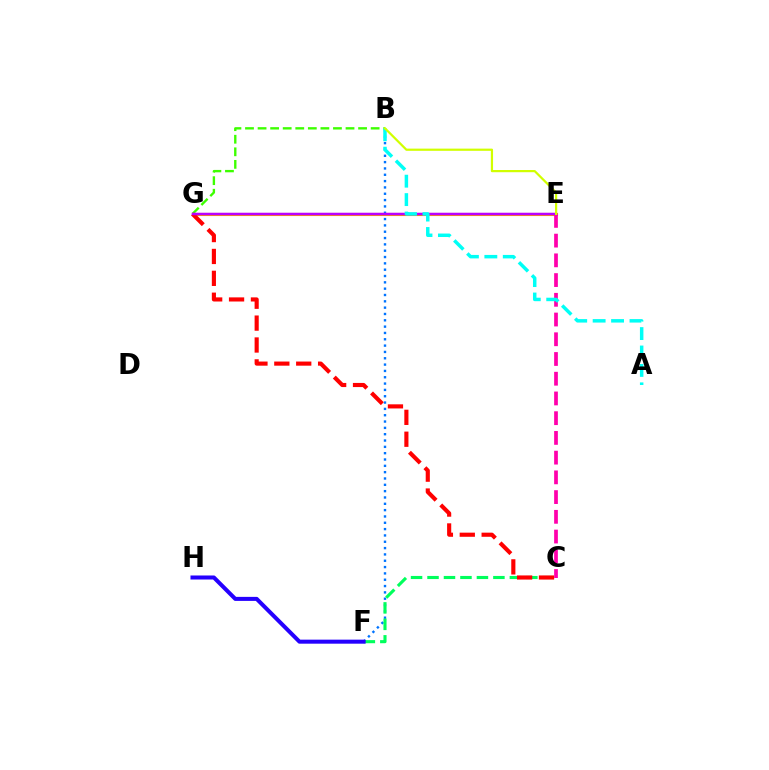{('E', 'G'): [{'color': '#ff9400', 'line_style': 'solid', 'thickness': 2.24}, {'color': '#b900ff', 'line_style': 'solid', 'thickness': 1.79}], ('B', 'G'): [{'color': '#3dff00', 'line_style': 'dashed', 'thickness': 1.71}], ('B', 'F'): [{'color': '#0074ff', 'line_style': 'dotted', 'thickness': 1.72}], ('C', 'F'): [{'color': '#00ff5c', 'line_style': 'dashed', 'thickness': 2.24}], ('C', 'G'): [{'color': '#ff0000', 'line_style': 'dashed', 'thickness': 2.97}], ('F', 'H'): [{'color': '#2500ff', 'line_style': 'solid', 'thickness': 2.9}], ('C', 'E'): [{'color': '#ff00ac', 'line_style': 'dashed', 'thickness': 2.68}], ('A', 'B'): [{'color': '#00fff6', 'line_style': 'dashed', 'thickness': 2.5}], ('B', 'E'): [{'color': '#d1ff00', 'line_style': 'solid', 'thickness': 1.59}]}